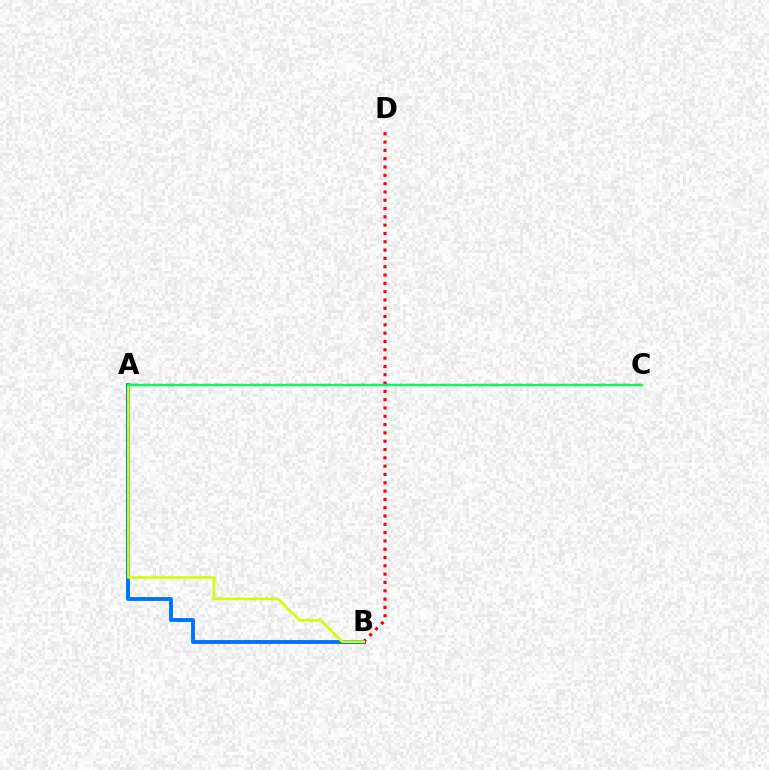{('A', 'B'): [{'color': '#0074ff', 'line_style': 'solid', 'thickness': 2.81}, {'color': '#d1ff00', 'line_style': 'solid', 'thickness': 1.87}], ('A', 'C'): [{'color': '#b900ff', 'line_style': 'dashed', 'thickness': 1.63}, {'color': '#00ff5c', 'line_style': 'solid', 'thickness': 1.64}], ('B', 'D'): [{'color': '#ff0000', 'line_style': 'dotted', 'thickness': 2.26}]}